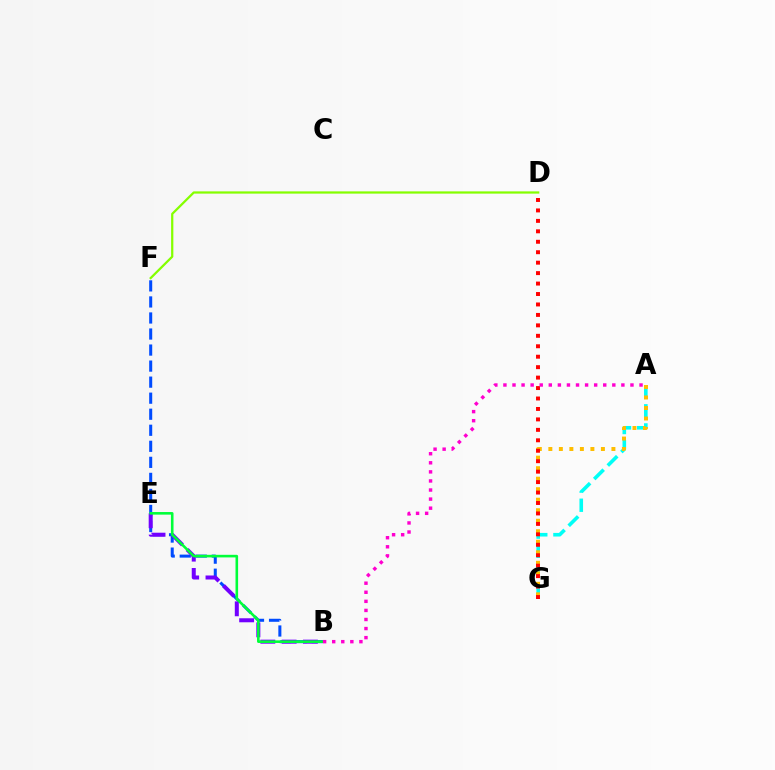{('B', 'F'): [{'color': '#004bff', 'line_style': 'dashed', 'thickness': 2.18}], ('B', 'E'): [{'color': '#7200ff', 'line_style': 'dashed', 'thickness': 2.89}, {'color': '#00ff39', 'line_style': 'solid', 'thickness': 1.87}], ('A', 'G'): [{'color': '#00fff6', 'line_style': 'dashed', 'thickness': 2.6}, {'color': '#ffbd00', 'line_style': 'dotted', 'thickness': 2.86}], ('D', 'G'): [{'color': '#ff0000', 'line_style': 'dotted', 'thickness': 2.84}], ('D', 'F'): [{'color': '#84ff00', 'line_style': 'solid', 'thickness': 1.62}], ('A', 'B'): [{'color': '#ff00cf', 'line_style': 'dotted', 'thickness': 2.47}]}